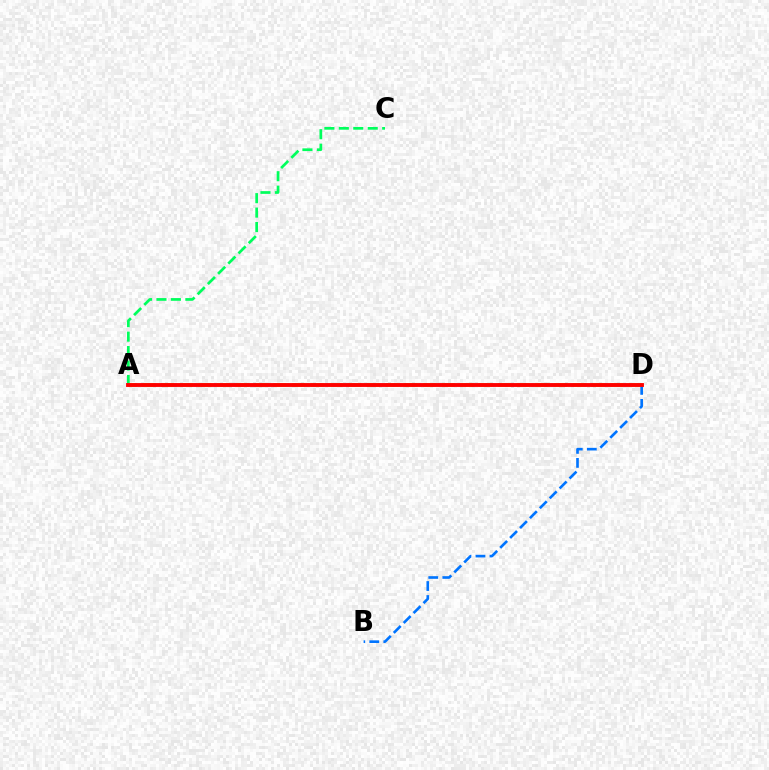{('A', 'D'): [{'color': '#d1ff00', 'line_style': 'dashed', 'thickness': 2.54}, {'color': '#b900ff', 'line_style': 'dotted', 'thickness': 1.8}, {'color': '#ff0000', 'line_style': 'solid', 'thickness': 2.78}], ('B', 'D'): [{'color': '#0074ff', 'line_style': 'dashed', 'thickness': 1.9}], ('A', 'C'): [{'color': '#00ff5c', 'line_style': 'dashed', 'thickness': 1.96}]}